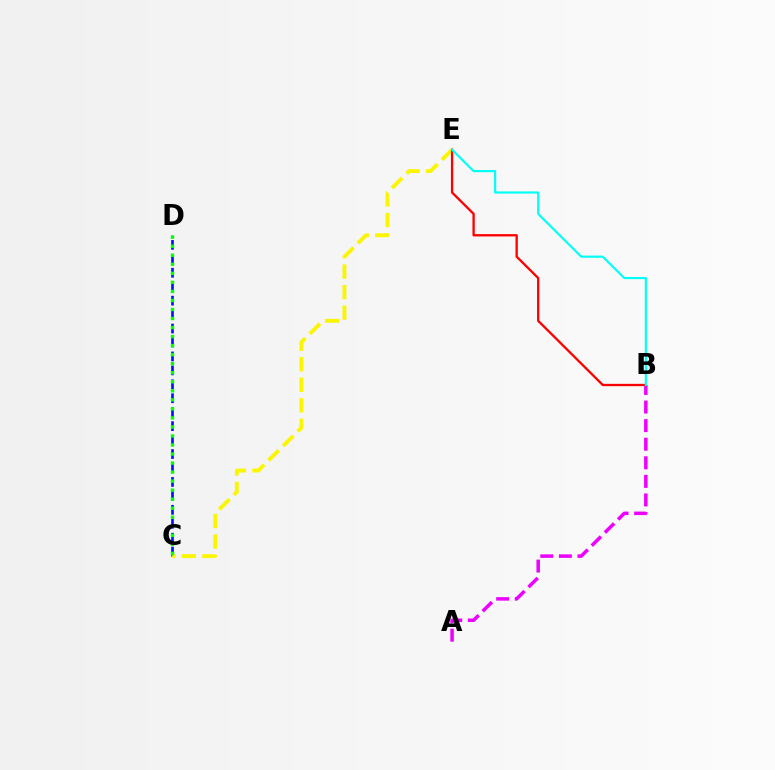{('C', 'D'): [{'color': '#0010ff', 'line_style': 'dashed', 'thickness': 1.89}, {'color': '#08ff00', 'line_style': 'dotted', 'thickness': 2.45}], ('C', 'E'): [{'color': '#fcf500', 'line_style': 'dashed', 'thickness': 2.79}], ('A', 'B'): [{'color': '#ee00ff', 'line_style': 'dashed', 'thickness': 2.52}], ('B', 'E'): [{'color': '#ff0000', 'line_style': 'solid', 'thickness': 1.67}, {'color': '#00fff6', 'line_style': 'solid', 'thickness': 1.56}]}